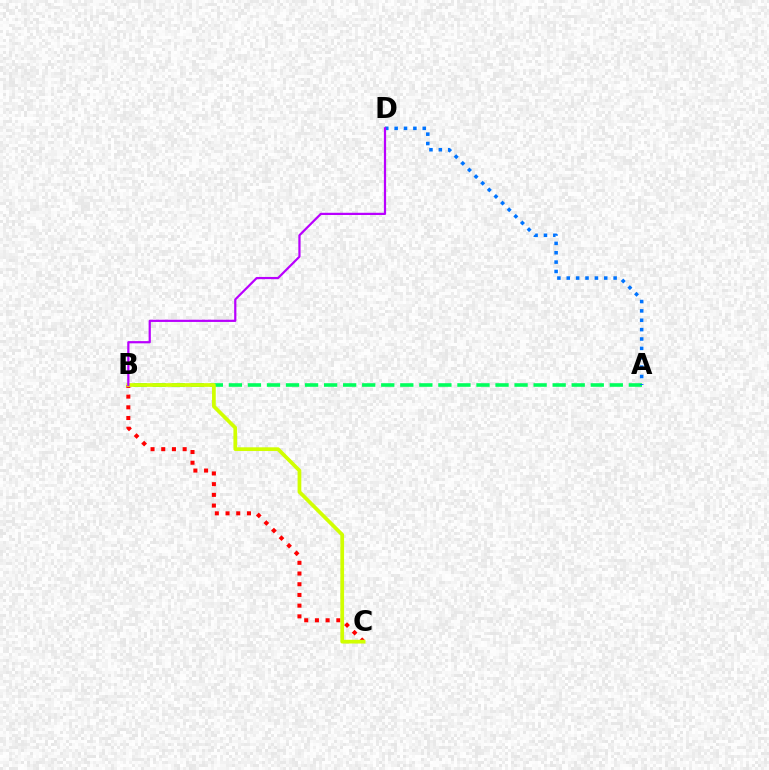{('B', 'C'): [{'color': '#ff0000', 'line_style': 'dotted', 'thickness': 2.91}, {'color': '#d1ff00', 'line_style': 'solid', 'thickness': 2.68}], ('A', 'B'): [{'color': '#00ff5c', 'line_style': 'dashed', 'thickness': 2.59}], ('A', 'D'): [{'color': '#0074ff', 'line_style': 'dotted', 'thickness': 2.55}], ('B', 'D'): [{'color': '#b900ff', 'line_style': 'solid', 'thickness': 1.6}]}